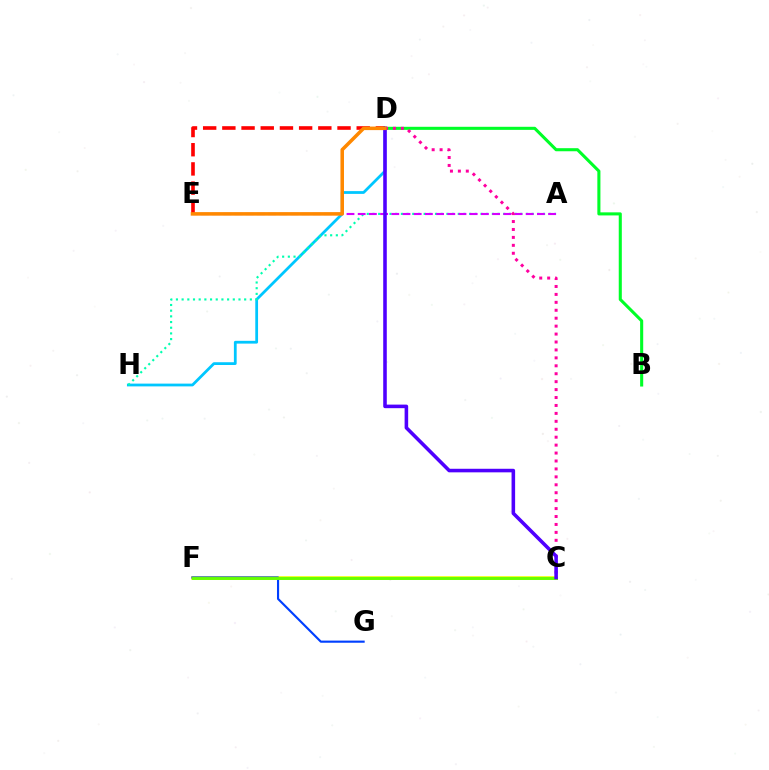{('D', 'H'): [{'color': '#00c7ff', 'line_style': 'solid', 'thickness': 2.0}], ('A', 'H'): [{'color': '#00ffaf', 'line_style': 'dotted', 'thickness': 1.54}], ('D', 'E'): [{'color': '#ff0000', 'line_style': 'dashed', 'thickness': 2.61}, {'color': '#ff8800', 'line_style': 'solid', 'thickness': 2.54}], ('A', 'E'): [{'color': '#d600ff', 'line_style': 'dashed', 'thickness': 1.52}], ('B', 'D'): [{'color': '#00ff27', 'line_style': 'solid', 'thickness': 2.21}], ('C', 'F'): [{'color': '#eeff00', 'line_style': 'solid', 'thickness': 2.6}, {'color': '#66ff00', 'line_style': 'solid', 'thickness': 2.1}], ('F', 'G'): [{'color': '#003fff', 'line_style': 'solid', 'thickness': 1.54}], ('C', 'D'): [{'color': '#ff00a0', 'line_style': 'dotted', 'thickness': 2.16}, {'color': '#4f00ff', 'line_style': 'solid', 'thickness': 2.57}]}